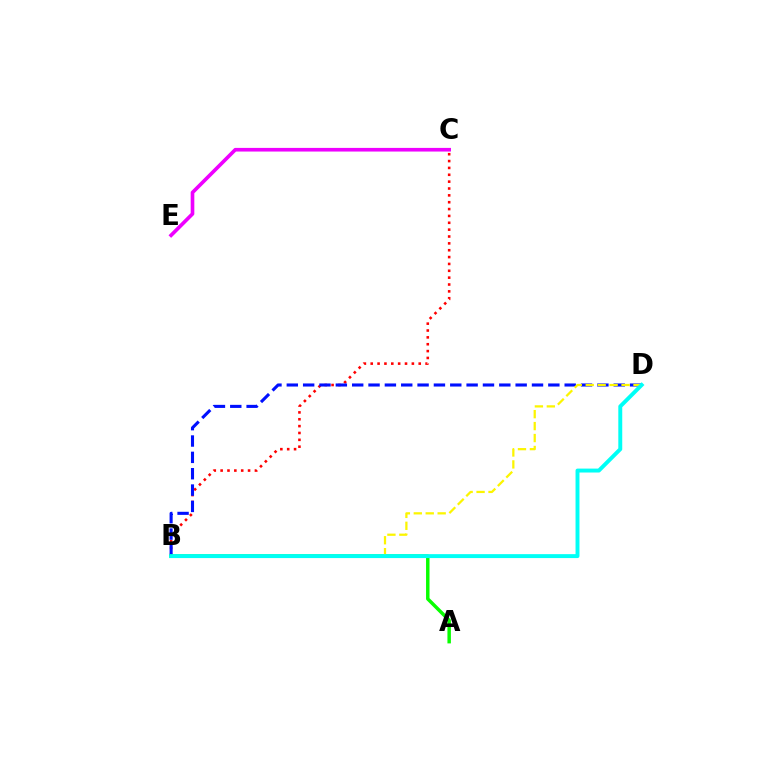{('B', 'C'): [{'color': '#ff0000', 'line_style': 'dotted', 'thickness': 1.86}], ('B', 'D'): [{'color': '#0010ff', 'line_style': 'dashed', 'thickness': 2.22}, {'color': '#fcf500', 'line_style': 'dashed', 'thickness': 1.62}, {'color': '#00fff6', 'line_style': 'solid', 'thickness': 2.83}], ('A', 'B'): [{'color': '#08ff00', 'line_style': 'solid', 'thickness': 2.49}], ('C', 'E'): [{'color': '#ee00ff', 'line_style': 'solid', 'thickness': 2.63}]}